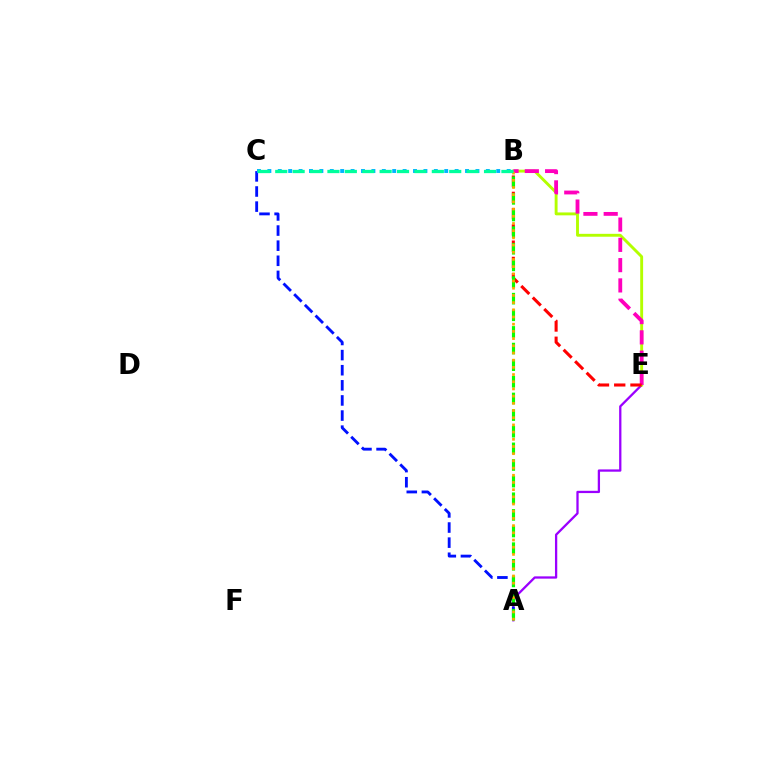{('A', 'E'): [{'color': '#9b00ff', 'line_style': 'solid', 'thickness': 1.64}], ('B', 'E'): [{'color': '#b3ff00', 'line_style': 'solid', 'thickness': 2.08}, {'color': '#ff00bd', 'line_style': 'dashed', 'thickness': 2.75}, {'color': '#ff0000', 'line_style': 'dashed', 'thickness': 2.21}], ('A', 'C'): [{'color': '#0010ff', 'line_style': 'dashed', 'thickness': 2.05}], ('B', 'C'): [{'color': '#00b5ff', 'line_style': 'dotted', 'thickness': 2.83}, {'color': '#00ff9d', 'line_style': 'dashed', 'thickness': 2.36}], ('A', 'B'): [{'color': '#08ff00', 'line_style': 'dashed', 'thickness': 2.26}, {'color': '#ffa500', 'line_style': 'dotted', 'thickness': 1.95}]}